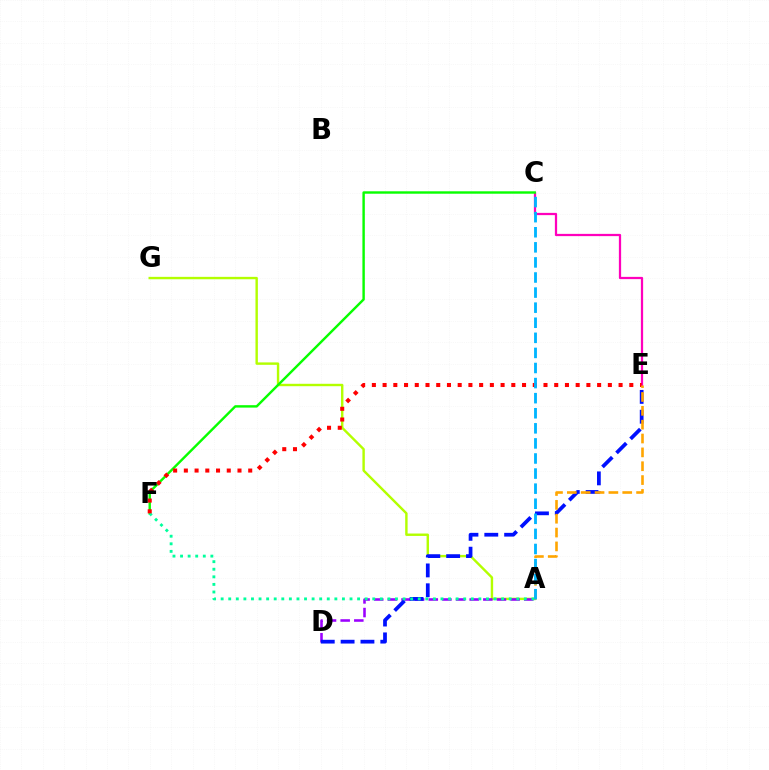{('C', 'E'): [{'color': '#ff00bd', 'line_style': 'solid', 'thickness': 1.62}], ('A', 'G'): [{'color': '#b3ff00', 'line_style': 'solid', 'thickness': 1.73}], ('A', 'D'): [{'color': '#9b00ff', 'line_style': 'dashed', 'thickness': 1.85}], ('C', 'F'): [{'color': '#08ff00', 'line_style': 'solid', 'thickness': 1.74}], ('D', 'E'): [{'color': '#0010ff', 'line_style': 'dashed', 'thickness': 2.7}], ('A', 'F'): [{'color': '#00ff9d', 'line_style': 'dotted', 'thickness': 2.06}], ('E', 'F'): [{'color': '#ff0000', 'line_style': 'dotted', 'thickness': 2.91}], ('A', 'E'): [{'color': '#ffa500', 'line_style': 'dashed', 'thickness': 1.88}], ('A', 'C'): [{'color': '#00b5ff', 'line_style': 'dashed', 'thickness': 2.05}]}